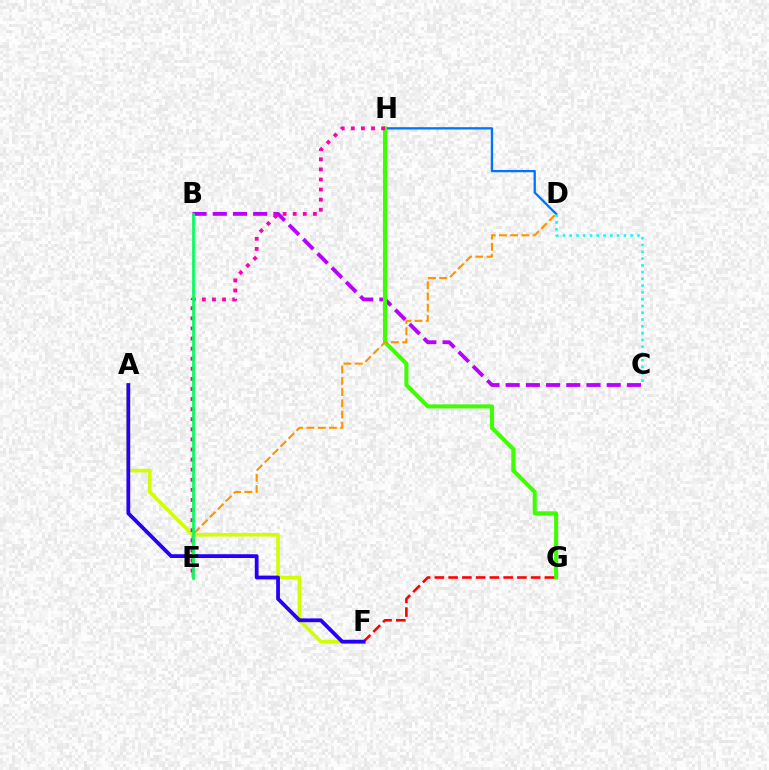{('D', 'H'): [{'color': '#0074ff', 'line_style': 'solid', 'thickness': 1.66}], ('A', 'F'): [{'color': '#d1ff00', 'line_style': 'solid', 'thickness': 2.61}, {'color': '#2500ff', 'line_style': 'solid', 'thickness': 2.72}], ('B', 'C'): [{'color': '#b900ff', 'line_style': 'dashed', 'thickness': 2.75}], ('G', 'H'): [{'color': '#3dff00', 'line_style': 'solid', 'thickness': 2.93}], ('C', 'D'): [{'color': '#00fff6', 'line_style': 'dotted', 'thickness': 1.84}], ('D', 'E'): [{'color': '#ff9400', 'line_style': 'dashed', 'thickness': 1.53}], ('F', 'G'): [{'color': '#ff0000', 'line_style': 'dashed', 'thickness': 1.87}], ('E', 'H'): [{'color': '#ff00ac', 'line_style': 'dotted', 'thickness': 2.74}], ('B', 'E'): [{'color': '#00ff5c', 'line_style': 'solid', 'thickness': 1.96}]}